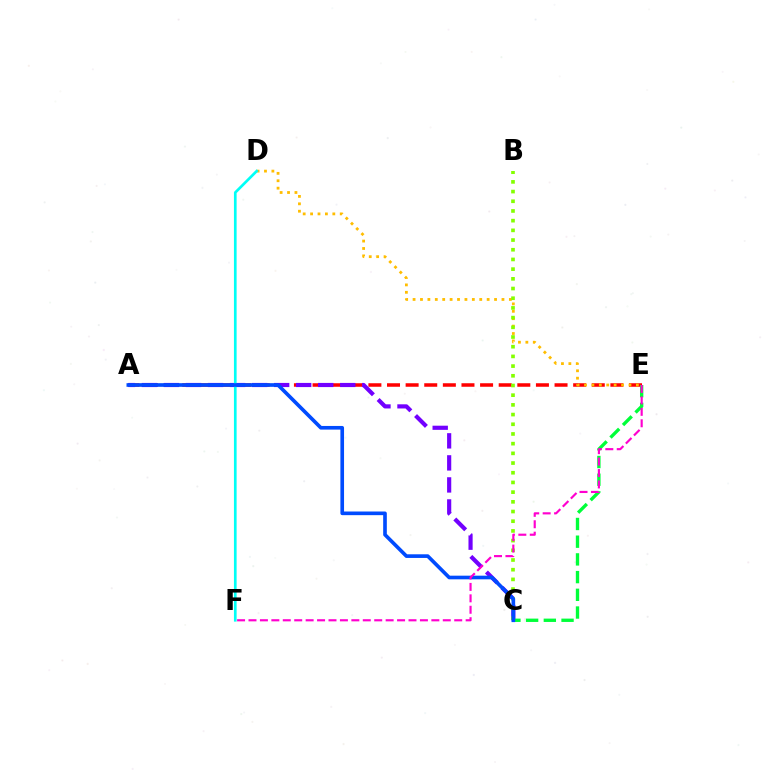{('A', 'E'): [{'color': '#ff0000', 'line_style': 'dashed', 'thickness': 2.53}], ('A', 'C'): [{'color': '#7200ff', 'line_style': 'dashed', 'thickness': 2.99}, {'color': '#004bff', 'line_style': 'solid', 'thickness': 2.63}], ('C', 'E'): [{'color': '#00ff39', 'line_style': 'dashed', 'thickness': 2.41}], ('D', 'E'): [{'color': '#ffbd00', 'line_style': 'dotted', 'thickness': 2.01}], ('B', 'C'): [{'color': '#84ff00', 'line_style': 'dotted', 'thickness': 2.63}], ('D', 'F'): [{'color': '#00fff6', 'line_style': 'solid', 'thickness': 1.93}], ('E', 'F'): [{'color': '#ff00cf', 'line_style': 'dashed', 'thickness': 1.55}]}